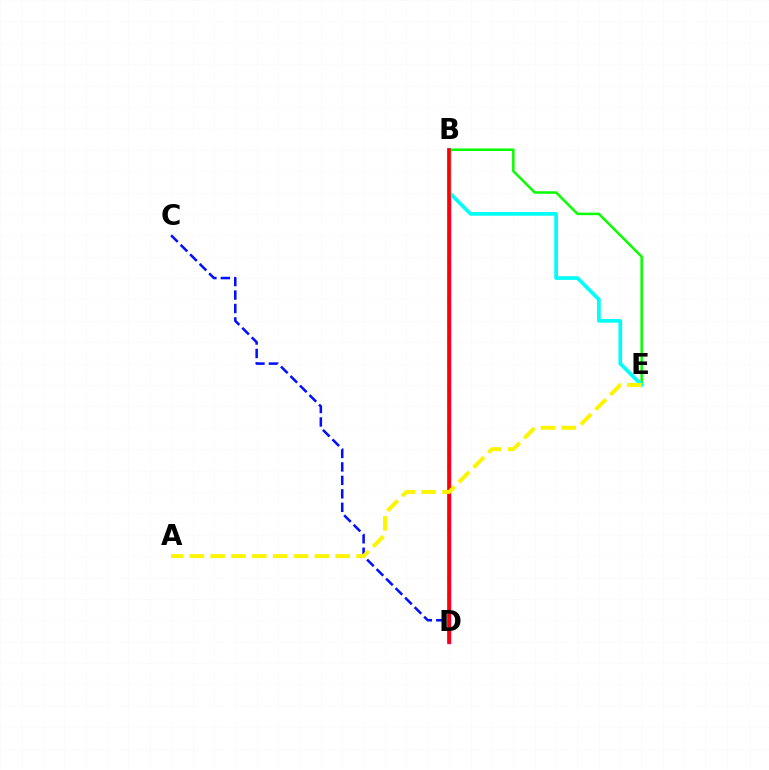{('B', 'D'): [{'color': '#ee00ff', 'line_style': 'solid', 'thickness': 2.5}, {'color': '#ff0000', 'line_style': 'solid', 'thickness': 2.6}], ('B', 'E'): [{'color': '#08ff00', 'line_style': 'solid', 'thickness': 1.81}, {'color': '#00fff6', 'line_style': 'solid', 'thickness': 2.66}], ('C', 'D'): [{'color': '#0010ff', 'line_style': 'dashed', 'thickness': 1.83}], ('A', 'E'): [{'color': '#fcf500', 'line_style': 'dashed', 'thickness': 2.83}]}